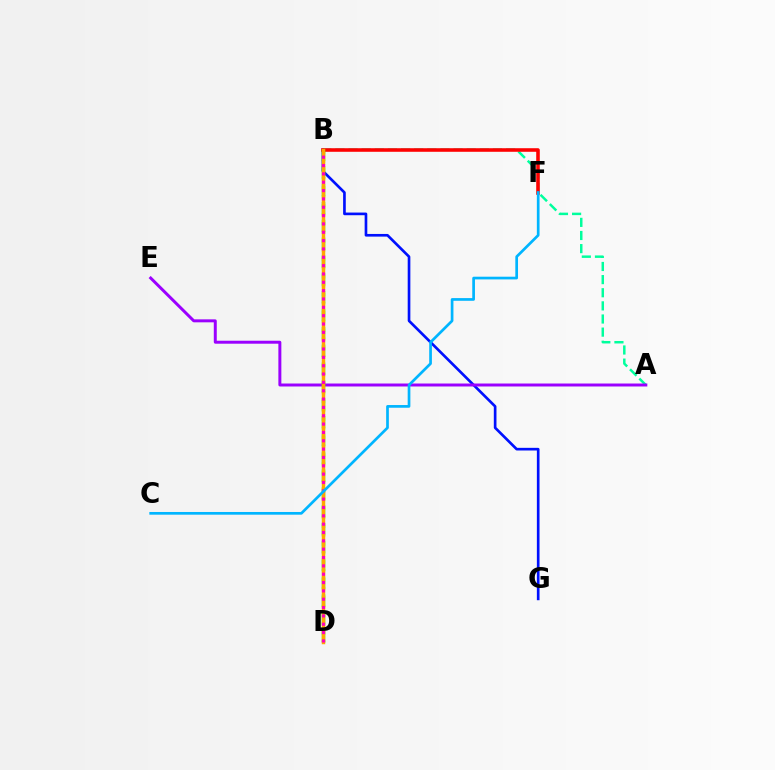{('B', 'D'): [{'color': '#b3ff00', 'line_style': 'dotted', 'thickness': 2.42}, {'color': '#08ff00', 'line_style': 'dashed', 'thickness': 2.42}, {'color': '#ffa500', 'line_style': 'solid', 'thickness': 2.52}, {'color': '#ff00bd', 'line_style': 'dotted', 'thickness': 2.27}], ('B', 'G'): [{'color': '#0010ff', 'line_style': 'solid', 'thickness': 1.92}], ('A', 'B'): [{'color': '#00ff9d', 'line_style': 'dashed', 'thickness': 1.78}], ('A', 'E'): [{'color': '#9b00ff', 'line_style': 'solid', 'thickness': 2.14}], ('B', 'F'): [{'color': '#ff0000', 'line_style': 'solid', 'thickness': 2.57}], ('C', 'F'): [{'color': '#00b5ff', 'line_style': 'solid', 'thickness': 1.94}]}